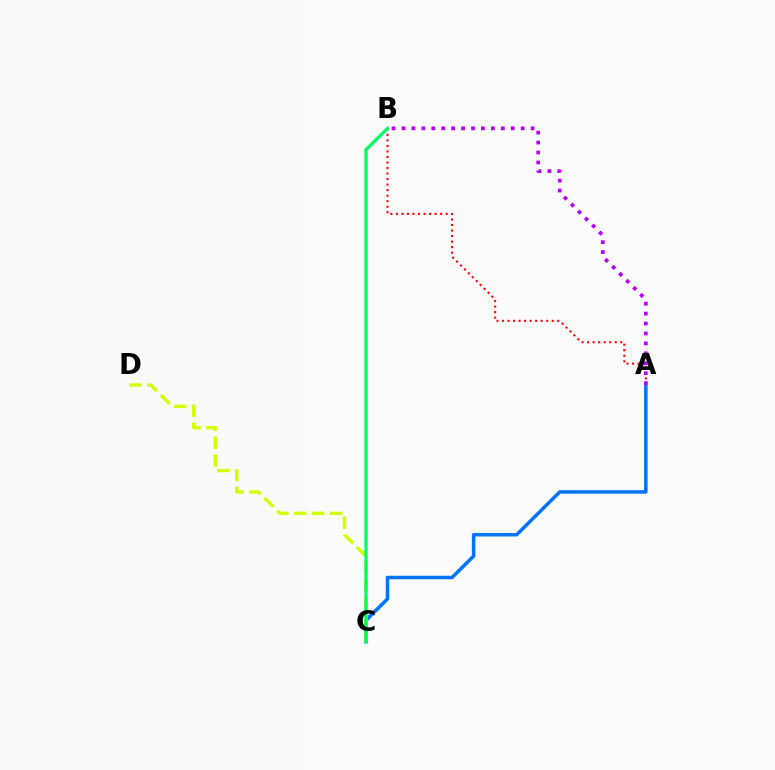{('A', 'C'): [{'color': '#0074ff', 'line_style': 'solid', 'thickness': 2.51}], ('C', 'D'): [{'color': '#d1ff00', 'line_style': 'dashed', 'thickness': 2.43}], ('A', 'B'): [{'color': '#ff0000', 'line_style': 'dotted', 'thickness': 1.5}, {'color': '#b900ff', 'line_style': 'dotted', 'thickness': 2.7}], ('B', 'C'): [{'color': '#00ff5c', 'line_style': 'solid', 'thickness': 2.3}]}